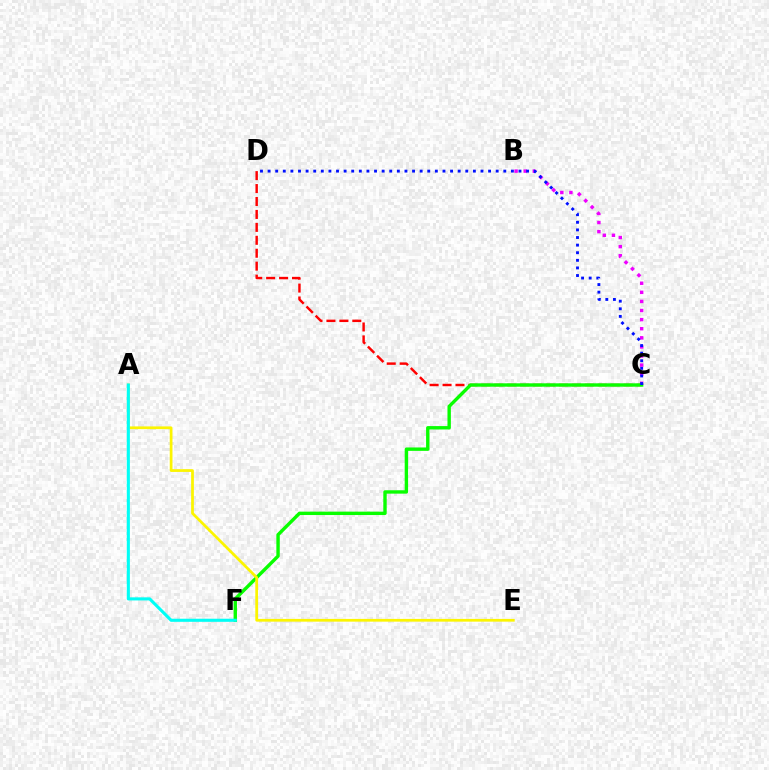{('B', 'C'): [{'color': '#ee00ff', 'line_style': 'dotted', 'thickness': 2.47}], ('C', 'D'): [{'color': '#ff0000', 'line_style': 'dashed', 'thickness': 1.76}, {'color': '#0010ff', 'line_style': 'dotted', 'thickness': 2.07}], ('C', 'F'): [{'color': '#08ff00', 'line_style': 'solid', 'thickness': 2.44}], ('A', 'E'): [{'color': '#fcf500', 'line_style': 'solid', 'thickness': 1.97}], ('A', 'F'): [{'color': '#00fff6', 'line_style': 'solid', 'thickness': 2.22}]}